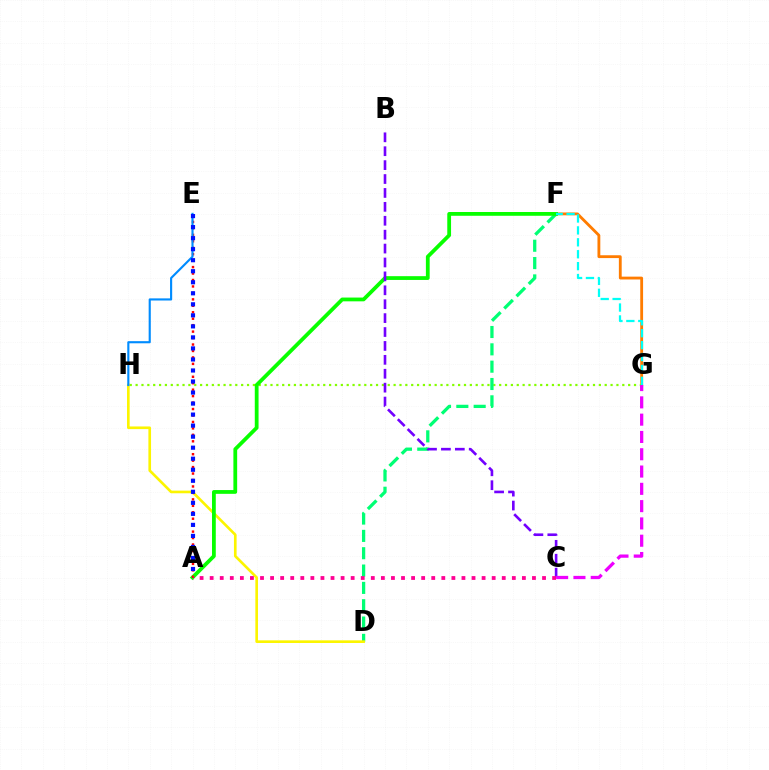{('F', 'G'): [{'color': '#ff7c00', 'line_style': 'solid', 'thickness': 2.04}, {'color': '#00fff6', 'line_style': 'dashed', 'thickness': 1.62}], ('G', 'H'): [{'color': '#84ff00', 'line_style': 'dotted', 'thickness': 1.59}], ('D', 'F'): [{'color': '#00ff74', 'line_style': 'dashed', 'thickness': 2.35}], ('D', 'H'): [{'color': '#fcf500', 'line_style': 'solid', 'thickness': 1.91}], ('A', 'F'): [{'color': '#08ff00', 'line_style': 'solid', 'thickness': 2.72}], ('B', 'C'): [{'color': '#7200ff', 'line_style': 'dashed', 'thickness': 1.89}], ('C', 'G'): [{'color': '#ee00ff', 'line_style': 'dashed', 'thickness': 2.35}], ('A', 'E'): [{'color': '#ff0000', 'line_style': 'dotted', 'thickness': 1.75}, {'color': '#0010ff', 'line_style': 'dotted', 'thickness': 3.0}], ('A', 'C'): [{'color': '#ff0094', 'line_style': 'dotted', 'thickness': 2.74}], ('E', 'H'): [{'color': '#008cff', 'line_style': 'solid', 'thickness': 1.54}]}